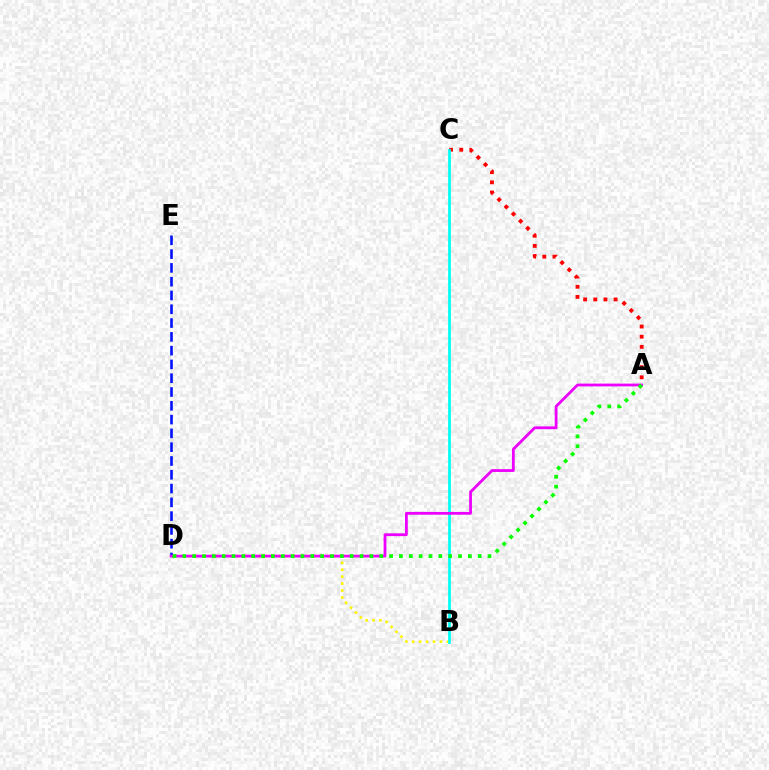{('A', 'C'): [{'color': '#ff0000', 'line_style': 'dotted', 'thickness': 2.76}], ('B', 'D'): [{'color': '#fcf500', 'line_style': 'dotted', 'thickness': 1.88}], ('D', 'E'): [{'color': '#0010ff', 'line_style': 'dashed', 'thickness': 1.87}], ('B', 'C'): [{'color': '#00fff6', 'line_style': 'solid', 'thickness': 1.99}], ('A', 'D'): [{'color': '#ee00ff', 'line_style': 'solid', 'thickness': 2.01}, {'color': '#08ff00', 'line_style': 'dotted', 'thickness': 2.68}]}